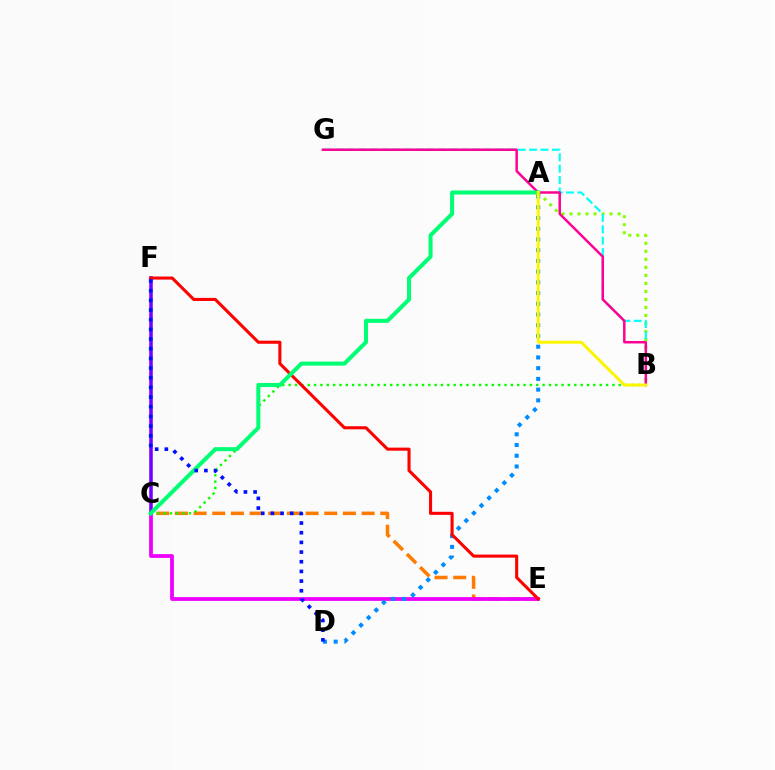{('C', 'E'): [{'color': '#ff7c00', 'line_style': 'dashed', 'thickness': 2.54}, {'color': '#ee00ff', 'line_style': 'solid', 'thickness': 2.71}], ('A', 'B'): [{'color': '#84ff00', 'line_style': 'dotted', 'thickness': 2.18}, {'color': '#fcf500', 'line_style': 'solid', 'thickness': 2.14}], ('C', 'F'): [{'color': '#7200ff', 'line_style': 'solid', 'thickness': 2.54}], ('B', 'G'): [{'color': '#00fff6', 'line_style': 'dashed', 'thickness': 1.55}, {'color': '#ff0094', 'line_style': 'solid', 'thickness': 1.79}], ('A', 'D'): [{'color': '#008cff', 'line_style': 'dotted', 'thickness': 2.91}], ('B', 'C'): [{'color': '#08ff00', 'line_style': 'dotted', 'thickness': 1.72}], ('E', 'F'): [{'color': '#ff0000', 'line_style': 'solid', 'thickness': 2.21}], ('A', 'C'): [{'color': '#00ff74', 'line_style': 'solid', 'thickness': 2.91}], ('D', 'F'): [{'color': '#0010ff', 'line_style': 'dotted', 'thickness': 2.63}]}